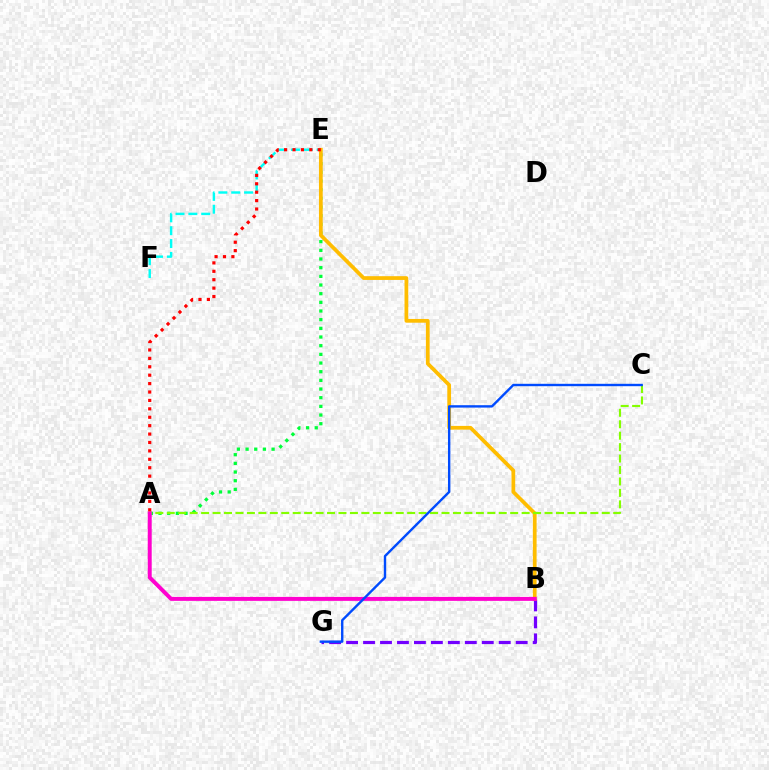{('B', 'G'): [{'color': '#7200ff', 'line_style': 'dashed', 'thickness': 2.3}], ('E', 'F'): [{'color': '#00fff6', 'line_style': 'dashed', 'thickness': 1.75}], ('A', 'E'): [{'color': '#00ff39', 'line_style': 'dotted', 'thickness': 2.36}, {'color': '#ff0000', 'line_style': 'dotted', 'thickness': 2.29}], ('B', 'E'): [{'color': '#ffbd00', 'line_style': 'solid', 'thickness': 2.7}], ('A', 'C'): [{'color': '#84ff00', 'line_style': 'dashed', 'thickness': 1.56}], ('A', 'B'): [{'color': '#ff00cf', 'line_style': 'solid', 'thickness': 2.85}], ('C', 'G'): [{'color': '#004bff', 'line_style': 'solid', 'thickness': 1.72}]}